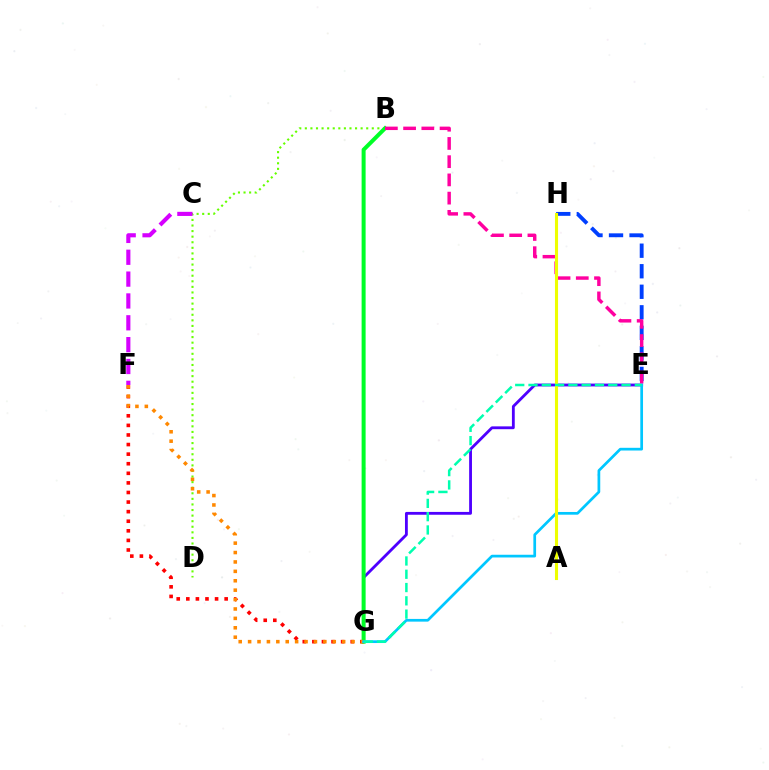{('E', 'H'): [{'color': '#003fff', 'line_style': 'dashed', 'thickness': 2.79}], ('B', 'D'): [{'color': '#66ff00', 'line_style': 'dotted', 'thickness': 1.52}], ('E', 'G'): [{'color': '#4f00ff', 'line_style': 'solid', 'thickness': 2.03}, {'color': '#00c7ff', 'line_style': 'solid', 'thickness': 1.96}, {'color': '#00ffaf', 'line_style': 'dashed', 'thickness': 1.81}], ('F', 'G'): [{'color': '#ff0000', 'line_style': 'dotted', 'thickness': 2.6}, {'color': '#ff8800', 'line_style': 'dotted', 'thickness': 2.56}], ('C', 'F'): [{'color': '#d600ff', 'line_style': 'dashed', 'thickness': 2.97}], ('B', 'G'): [{'color': '#00ff27', 'line_style': 'solid', 'thickness': 2.88}], ('B', 'E'): [{'color': '#ff00a0', 'line_style': 'dashed', 'thickness': 2.48}], ('A', 'H'): [{'color': '#eeff00', 'line_style': 'solid', 'thickness': 2.23}]}